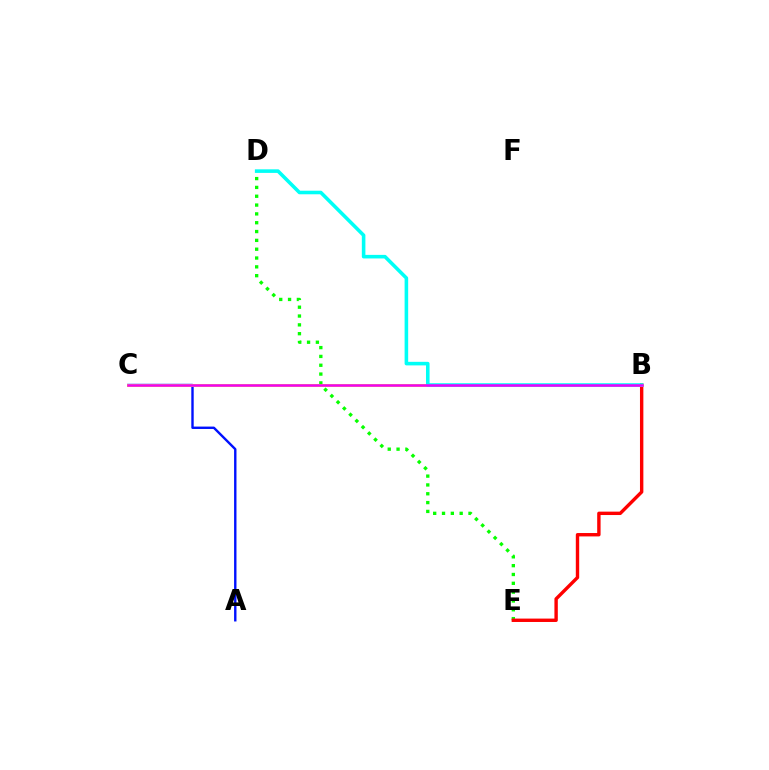{('D', 'E'): [{'color': '#08ff00', 'line_style': 'dotted', 'thickness': 2.4}], ('B', 'E'): [{'color': '#ff0000', 'line_style': 'solid', 'thickness': 2.44}], ('A', 'C'): [{'color': '#0010ff', 'line_style': 'solid', 'thickness': 1.72}], ('B', 'C'): [{'color': '#fcf500', 'line_style': 'solid', 'thickness': 2.11}, {'color': '#ee00ff', 'line_style': 'solid', 'thickness': 1.81}], ('B', 'D'): [{'color': '#00fff6', 'line_style': 'solid', 'thickness': 2.57}]}